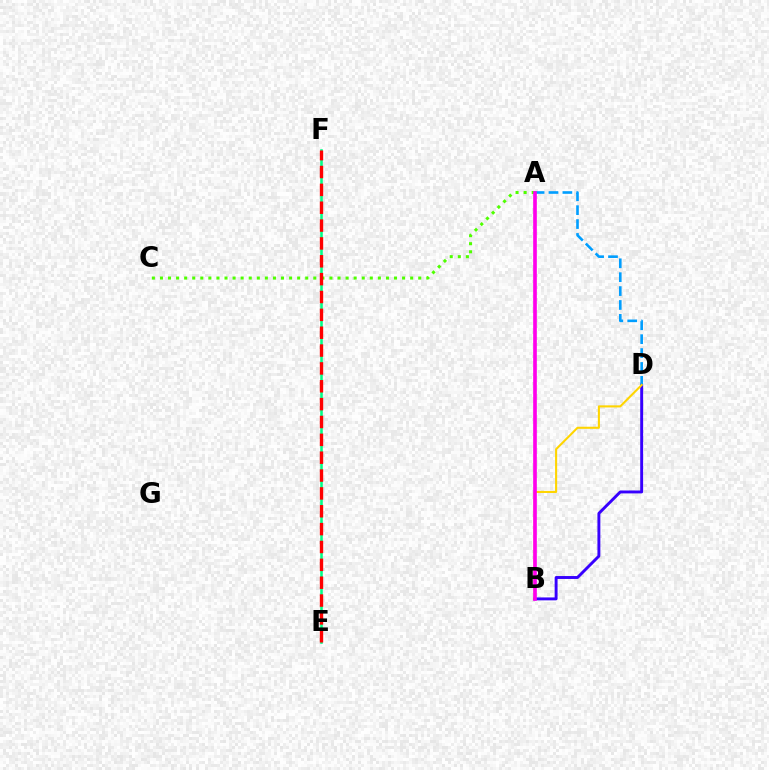{('A', 'C'): [{'color': '#4fff00', 'line_style': 'dotted', 'thickness': 2.19}], ('B', 'D'): [{'color': '#3700ff', 'line_style': 'solid', 'thickness': 2.1}, {'color': '#ffd500', 'line_style': 'solid', 'thickness': 1.5}], ('E', 'F'): [{'color': '#00ff86', 'line_style': 'solid', 'thickness': 1.85}, {'color': '#ff0000', 'line_style': 'dashed', 'thickness': 2.43}], ('A', 'D'): [{'color': '#009eff', 'line_style': 'dashed', 'thickness': 1.89}], ('A', 'B'): [{'color': '#ff00ed', 'line_style': 'solid', 'thickness': 2.63}]}